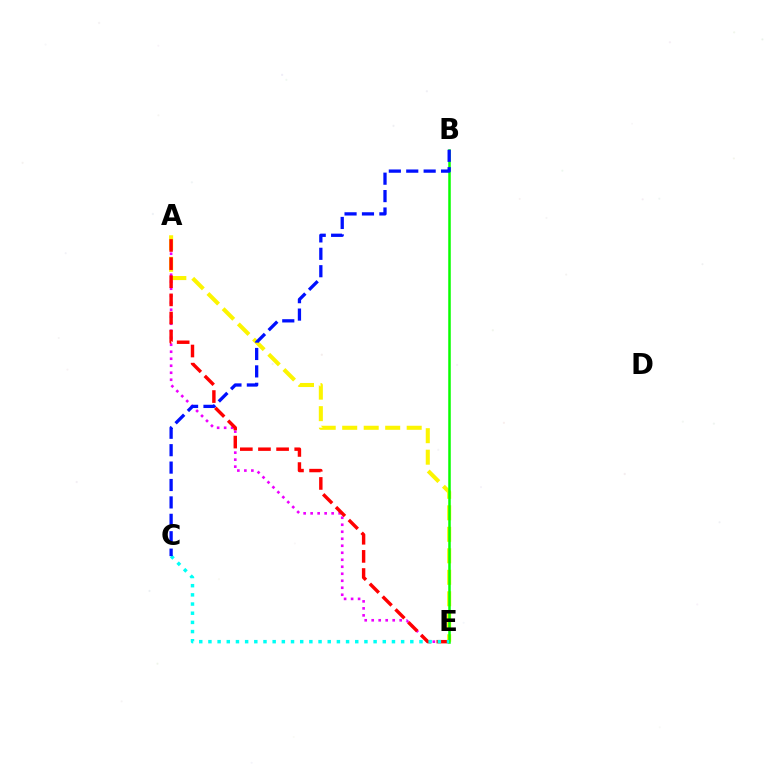{('A', 'E'): [{'color': '#ee00ff', 'line_style': 'dotted', 'thickness': 1.9}, {'color': '#fcf500', 'line_style': 'dashed', 'thickness': 2.92}, {'color': '#ff0000', 'line_style': 'dashed', 'thickness': 2.46}], ('B', 'E'): [{'color': '#08ff00', 'line_style': 'solid', 'thickness': 1.81}], ('C', 'E'): [{'color': '#00fff6', 'line_style': 'dotted', 'thickness': 2.49}], ('B', 'C'): [{'color': '#0010ff', 'line_style': 'dashed', 'thickness': 2.37}]}